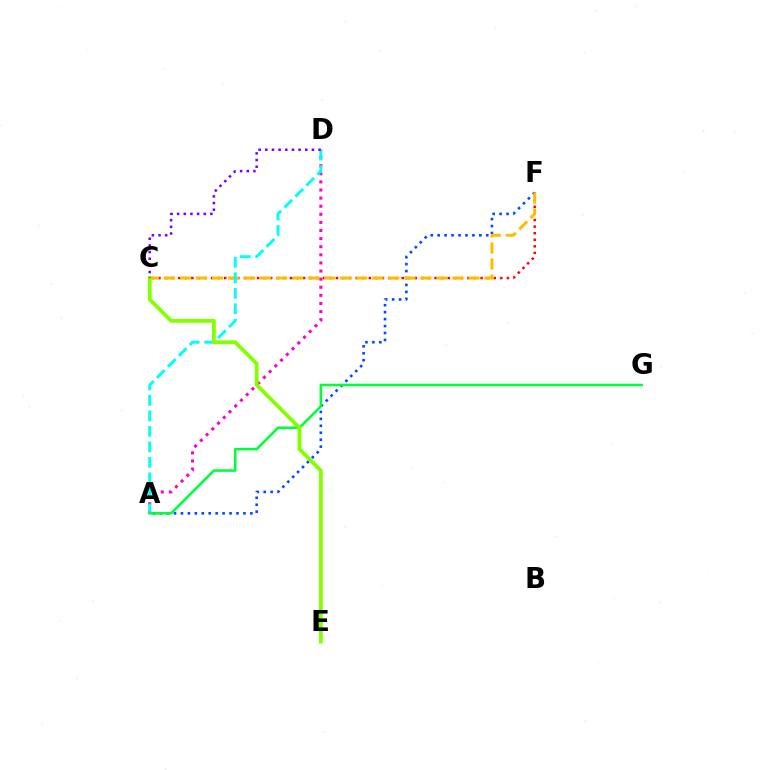{('C', 'F'): [{'color': '#ff0000', 'line_style': 'dotted', 'thickness': 1.79}, {'color': '#ffbd00', 'line_style': 'dashed', 'thickness': 2.18}], ('A', 'F'): [{'color': '#004bff', 'line_style': 'dotted', 'thickness': 1.89}], ('A', 'D'): [{'color': '#ff00cf', 'line_style': 'dotted', 'thickness': 2.2}, {'color': '#00fff6', 'line_style': 'dashed', 'thickness': 2.11}], ('A', 'G'): [{'color': '#00ff39', 'line_style': 'solid', 'thickness': 1.84}], ('C', 'E'): [{'color': '#84ff00', 'line_style': 'solid', 'thickness': 2.75}], ('C', 'D'): [{'color': '#7200ff', 'line_style': 'dotted', 'thickness': 1.81}]}